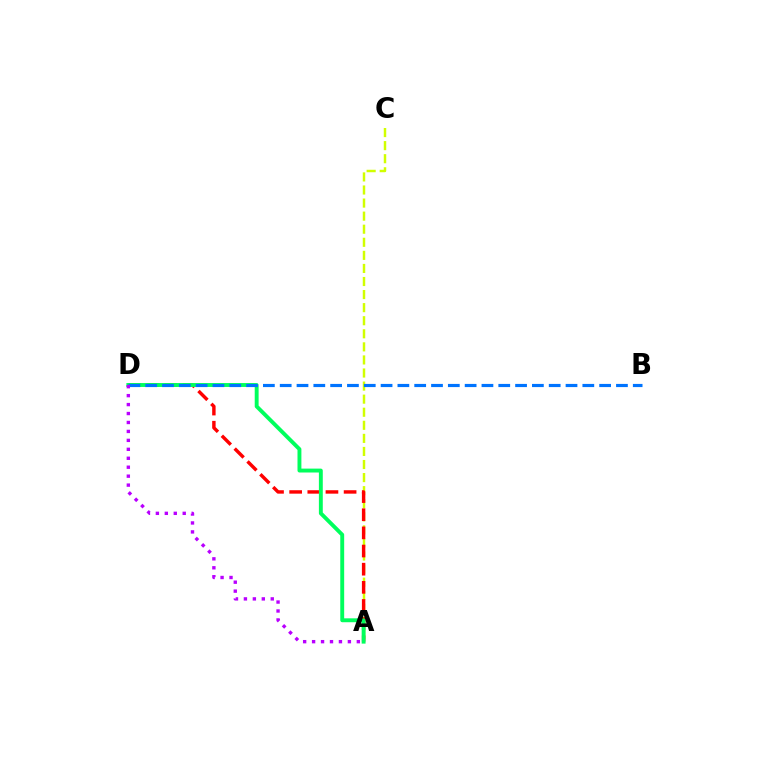{('A', 'C'): [{'color': '#d1ff00', 'line_style': 'dashed', 'thickness': 1.78}], ('A', 'D'): [{'color': '#ff0000', 'line_style': 'dashed', 'thickness': 2.47}, {'color': '#00ff5c', 'line_style': 'solid', 'thickness': 2.81}, {'color': '#b900ff', 'line_style': 'dotted', 'thickness': 2.43}], ('B', 'D'): [{'color': '#0074ff', 'line_style': 'dashed', 'thickness': 2.28}]}